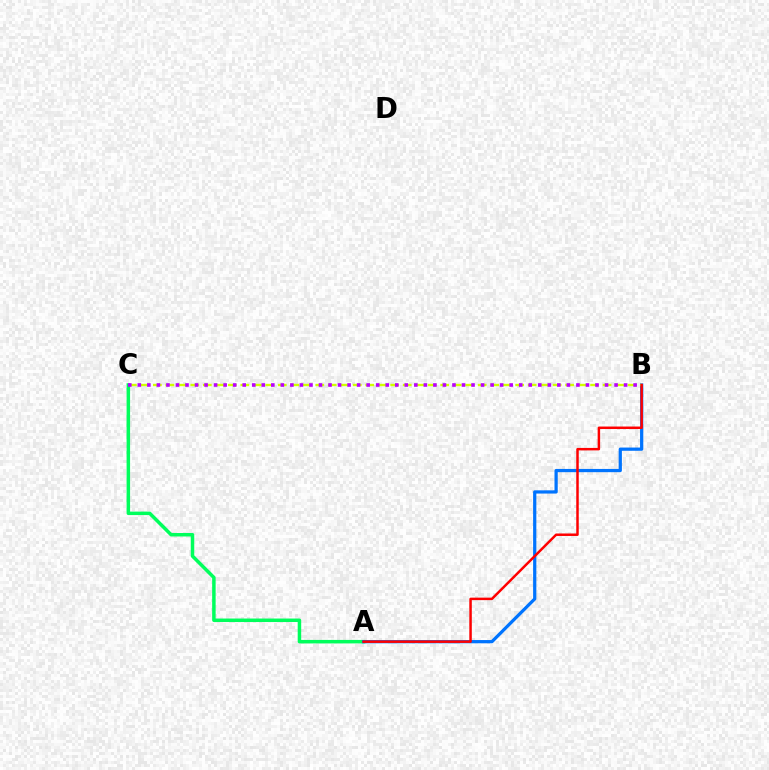{('A', 'C'): [{'color': '#00ff5c', 'line_style': 'solid', 'thickness': 2.51}], ('A', 'B'): [{'color': '#0074ff', 'line_style': 'solid', 'thickness': 2.33}, {'color': '#ff0000', 'line_style': 'solid', 'thickness': 1.79}], ('B', 'C'): [{'color': '#d1ff00', 'line_style': 'dashed', 'thickness': 1.7}, {'color': '#b900ff', 'line_style': 'dotted', 'thickness': 2.59}]}